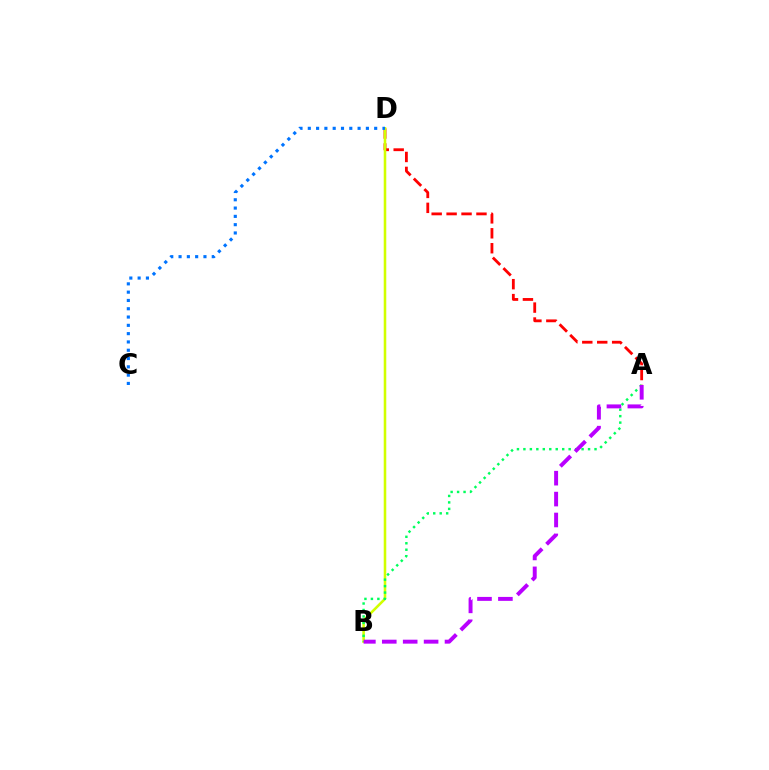{('A', 'D'): [{'color': '#ff0000', 'line_style': 'dashed', 'thickness': 2.03}], ('B', 'D'): [{'color': '#d1ff00', 'line_style': 'solid', 'thickness': 1.85}], ('C', 'D'): [{'color': '#0074ff', 'line_style': 'dotted', 'thickness': 2.25}], ('A', 'B'): [{'color': '#00ff5c', 'line_style': 'dotted', 'thickness': 1.76}, {'color': '#b900ff', 'line_style': 'dashed', 'thickness': 2.84}]}